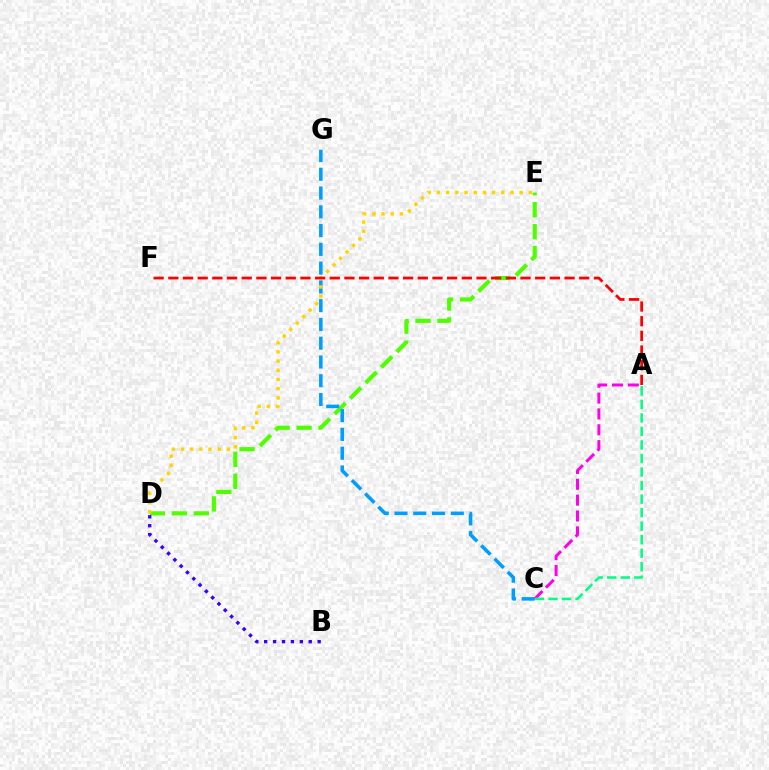{('D', 'E'): [{'color': '#4fff00', 'line_style': 'dashed', 'thickness': 2.98}, {'color': '#ffd500', 'line_style': 'dotted', 'thickness': 2.5}], ('C', 'G'): [{'color': '#009eff', 'line_style': 'dashed', 'thickness': 2.55}], ('A', 'C'): [{'color': '#ff00ed', 'line_style': 'dashed', 'thickness': 2.15}, {'color': '#00ff86', 'line_style': 'dashed', 'thickness': 1.84}], ('B', 'D'): [{'color': '#3700ff', 'line_style': 'dotted', 'thickness': 2.42}], ('A', 'F'): [{'color': '#ff0000', 'line_style': 'dashed', 'thickness': 1.99}]}